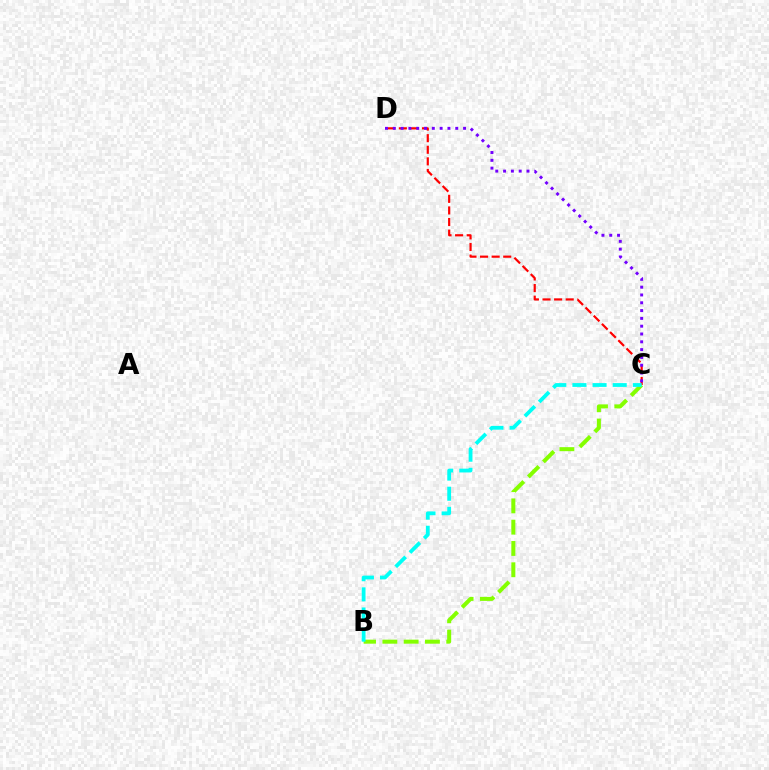{('C', 'D'): [{'color': '#ff0000', 'line_style': 'dashed', 'thickness': 1.57}, {'color': '#7200ff', 'line_style': 'dotted', 'thickness': 2.12}], ('B', 'C'): [{'color': '#84ff00', 'line_style': 'dashed', 'thickness': 2.89}, {'color': '#00fff6', 'line_style': 'dashed', 'thickness': 2.74}]}